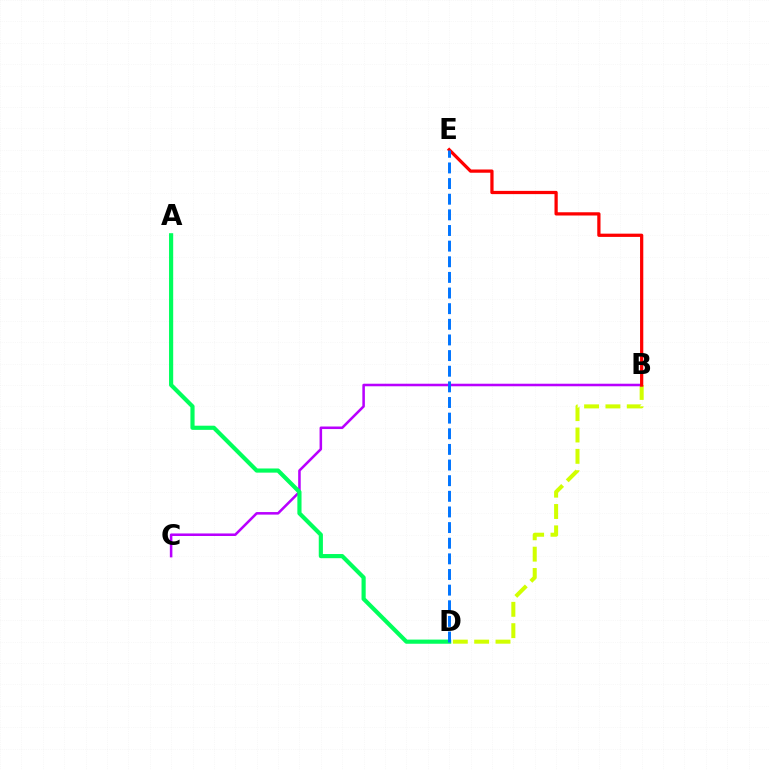{('B', 'D'): [{'color': '#d1ff00', 'line_style': 'dashed', 'thickness': 2.9}], ('B', 'C'): [{'color': '#b900ff', 'line_style': 'solid', 'thickness': 1.83}], ('B', 'E'): [{'color': '#ff0000', 'line_style': 'solid', 'thickness': 2.33}], ('A', 'D'): [{'color': '#00ff5c', 'line_style': 'solid', 'thickness': 2.99}], ('D', 'E'): [{'color': '#0074ff', 'line_style': 'dashed', 'thickness': 2.12}]}